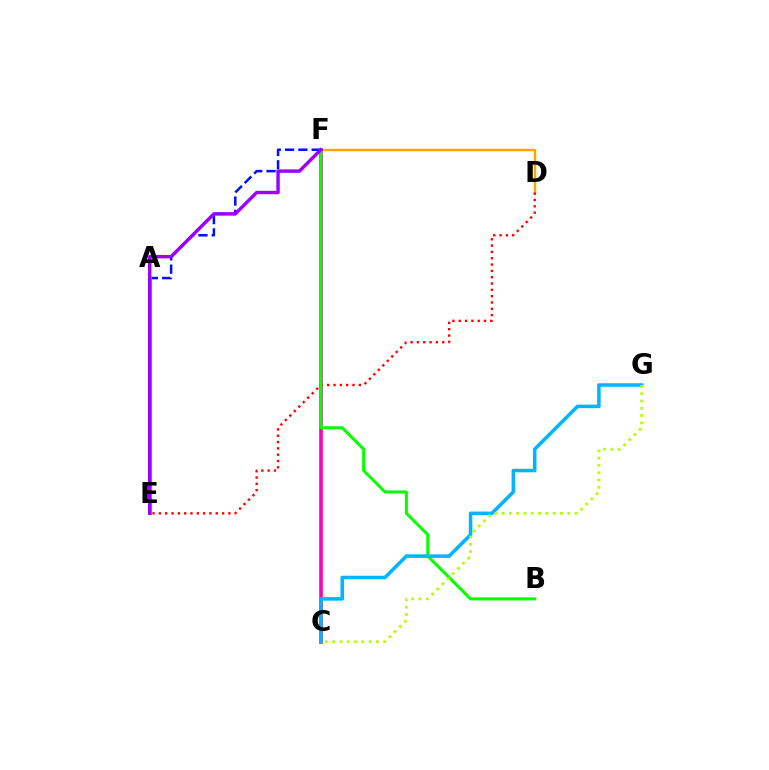{('A', 'F'): [{'color': '#0010ff', 'line_style': 'dashed', 'thickness': 1.81}], ('D', 'F'): [{'color': '#ffa500', 'line_style': 'solid', 'thickness': 1.73}], ('A', 'E'): [{'color': '#00ff9d', 'line_style': 'solid', 'thickness': 2.23}], ('C', 'F'): [{'color': '#ff00bd', 'line_style': 'solid', 'thickness': 2.6}], ('D', 'E'): [{'color': '#ff0000', 'line_style': 'dotted', 'thickness': 1.72}], ('B', 'F'): [{'color': '#08ff00', 'line_style': 'solid', 'thickness': 2.19}], ('C', 'G'): [{'color': '#00b5ff', 'line_style': 'solid', 'thickness': 2.55}, {'color': '#b3ff00', 'line_style': 'dotted', 'thickness': 1.98}], ('E', 'F'): [{'color': '#9b00ff', 'line_style': 'solid', 'thickness': 2.47}]}